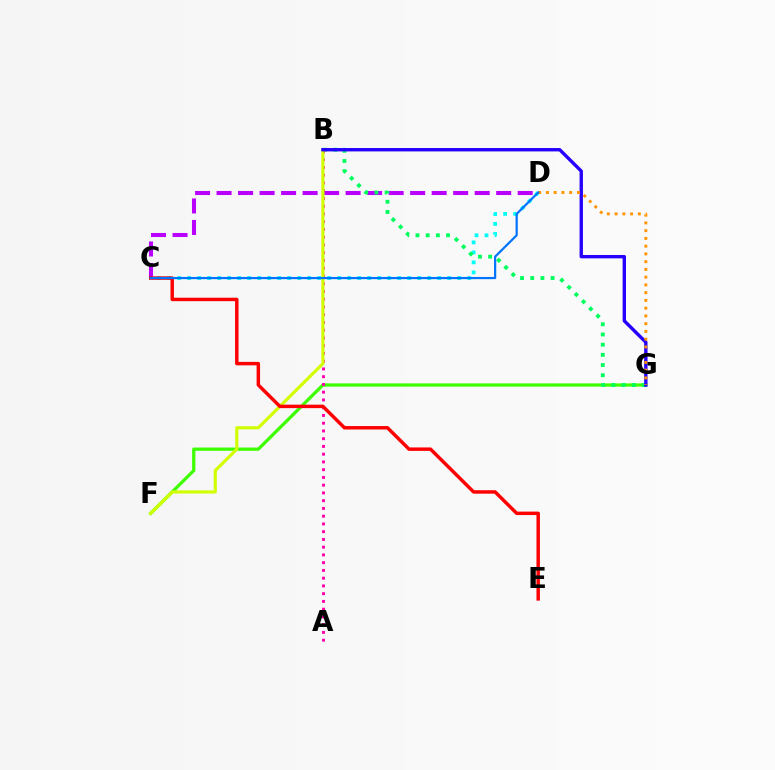{('C', 'D'): [{'color': '#00fff6', 'line_style': 'dotted', 'thickness': 2.72}, {'color': '#b900ff', 'line_style': 'dashed', 'thickness': 2.92}, {'color': '#0074ff', 'line_style': 'solid', 'thickness': 1.59}], ('F', 'G'): [{'color': '#3dff00', 'line_style': 'solid', 'thickness': 2.33}], ('B', 'G'): [{'color': '#00ff5c', 'line_style': 'dotted', 'thickness': 2.77}, {'color': '#2500ff', 'line_style': 'solid', 'thickness': 2.43}], ('A', 'B'): [{'color': '#ff00ac', 'line_style': 'dotted', 'thickness': 2.11}], ('B', 'F'): [{'color': '#d1ff00', 'line_style': 'solid', 'thickness': 2.27}], ('C', 'E'): [{'color': '#ff0000', 'line_style': 'solid', 'thickness': 2.49}], ('D', 'G'): [{'color': '#ff9400', 'line_style': 'dotted', 'thickness': 2.11}]}